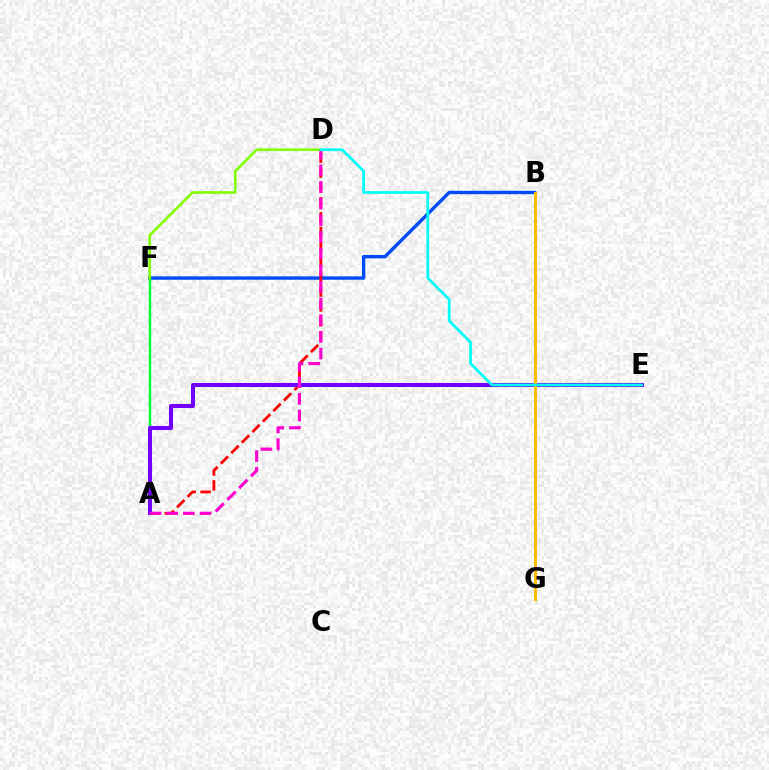{('B', 'F'): [{'color': '#004bff', 'line_style': 'solid', 'thickness': 2.44}], ('A', 'F'): [{'color': '#00ff39', 'line_style': 'solid', 'thickness': 1.74}], ('A', 'D'): [{'color': '#ff0000', 'line_style': 'dashed', 'thickness': 2.02}, {'color': '#ff00cf', 'line_style': 'dashed', 'thickness': 2.26}], ('A', 'E'): [{'color': '#7200ff', 'line_style': 'solid', 'thickness': 2.91}], ('B', 'G'): [{'color': '#ffbd00', 'line_style': 'solid', 'thickness': 2.14}], ('D', 'F'): [{'color': '#84ff00', 'line_style': 'solid', 'thickness': 1.91}], ('D', 'E'): [{'color': '#00fff6', 'line_style': 'solid', 'thickness': 1.98}]}